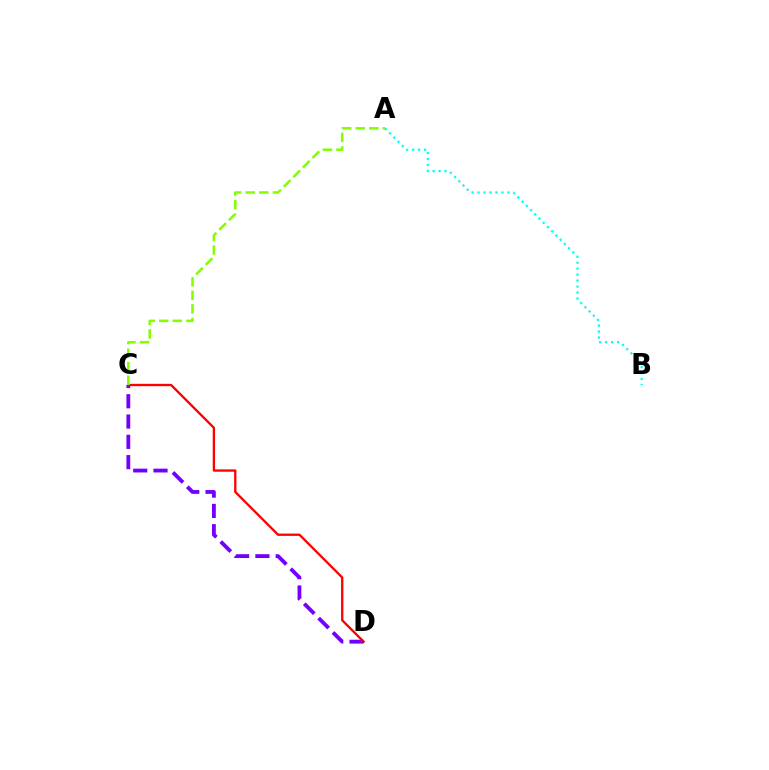{('C', 'D'): [{'color': '#7200ff', 'line_style': 'dashed', 'thickness': 2.76}, {'color': '#ff0000', 'line_style': 'solid', 'thickness': 1.68}], ('A', 'C'): [{'color': '#84ff00', 'line_style': 'dashed', 'thickness': 1.84}], ('A', 'B'): [{'color': '#00fff6', 'line_style': 'dotted', 'thickness': 1.62}]}